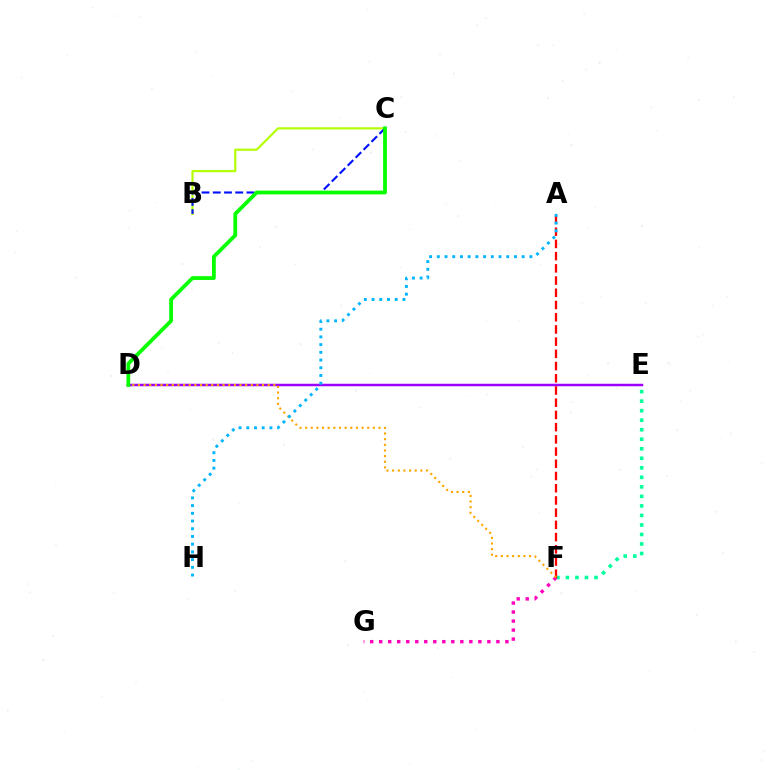{('E', 'F'): [{'color': '#00ff9d', 'line_style': 'dotted', 'thickness': 2.59}], ('D', 'E'): [{'color': '#9b00ff', 'line_style': 'solid', 'thickness': 1.79}], ('B', 'C'): [{'color': '#b3ff00', 'line_style': 'solid', 'thickness': 1.56}, {'color': '#0010ff', 'line_style': 'dashed', 'thickness': 1.53}], ('F', 'G'): [{'color': '#ff00bd', 'line_style': 'dotted', 'thickness': 2.45}], ('A', 'F'): [{'color': '#ff0000', 'line_style': 'dashed', 'thickness': 1.66}], ('D', 'F'): [{'color': '#ffa500', 'line_style': 'dotted', 'thickness': 1.53}], ('A', 'H'): [{'color': '#00b5ff', 'line_style': 'dotted', 'thickness': 2.1}], ('C', 'D'): [{'color': '#08ff00', 'line_style': 'solid', 'thickness': 2.72}]}